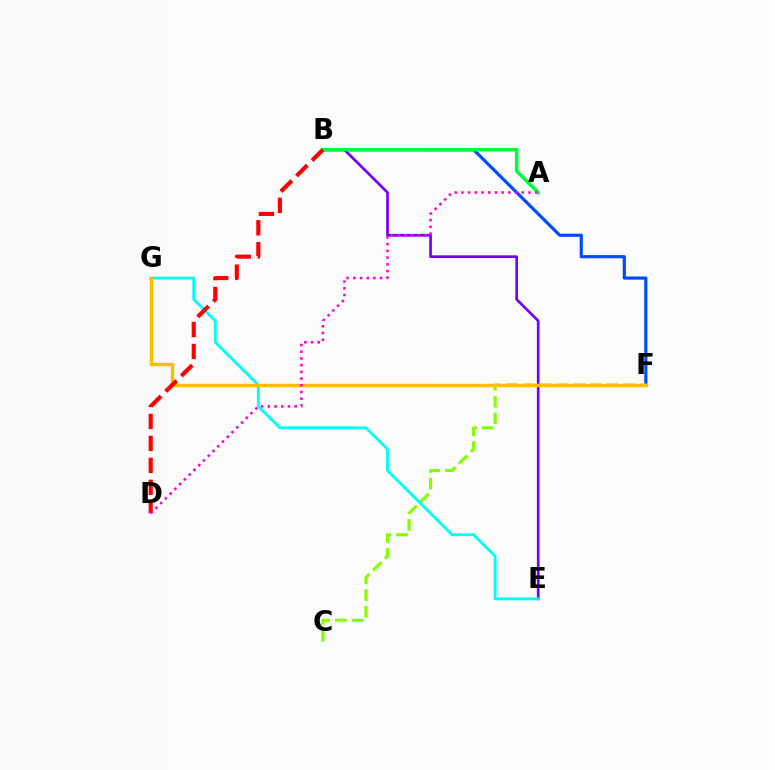{('B', 'F'): [{'color': '#004bff', 'line_style': 'solid', 'thickness': 2.28}], ('B', 'E'): [{'color': '#7200ff', 'line_style': 'solid', 'thickness': 1.93}], ('A', 'B'): [{'color': '#00ff39', 'line_style': 'solid', 'thickness': 2.54}], ('E', 'G'): [{'color': '#00fff6', 'line_style': 'solid', 'thickness': 2.04}], ('C', 'F'): [{'color': '#84ff00', 'line_style': 'dashed', 'thickness': 2.28}], ('F', 'G'): [{'color': '#ffbd00', 'line_style': 'solid', 'thickness': 2.48}], ('B', 'D'): [{'color': '#ff0000', 'line_style': 'dashed', 'thickness': 2.98}], ('A', 'D'): [{'color': '#ff00cf', 'line_style': 'dotted', 'thickness': 1.82}]}